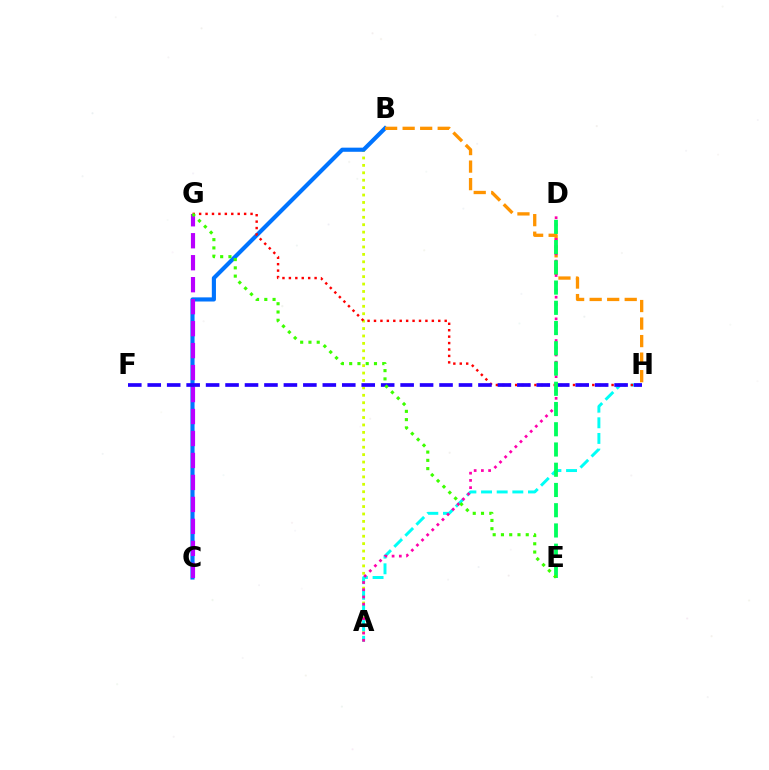{('A', 'B'): [{'color': '#d1ff00', 'line_style': 'dotted', 'thickness': 2.02}], ('A', 'H'): [{'color': '#00fff6', 'line_style': 'dashed', 'thickness': 2.13}], ('B', 'C'): [{'color': '#0074ff', 'line_style': 'solid', 'thickness': 2.97}], ('B', 'H'): [{'color': '#ff9400', 'line_style': 'dashed', 'thickness': 2.38}], ('C', 'G'): [{'color': '#b900ff', 'line_style': 'dashed', 'thickness': 2.98}], ('A', 'D'): [{'color': '#ff00ac', 'line_style': 'dotted', 'thickness': 1.96}], ('G', 'H'): [{'color': '#ff0000', 'line_style': 'dotted', 'thickness': 1.75}], ('F', 'H'): [{'color': '#2500ff', 'line_style': 'dashed', 'thickness': 2.64}], ('D', 'E'): [{'color': '#00ff5c', 'line_style': 'dashed', 'thickness': 2.75}], ('E', 'G'): [{'color': '#3dff00', 'line_style': 'dotted', 'thickness': 2.25}]}